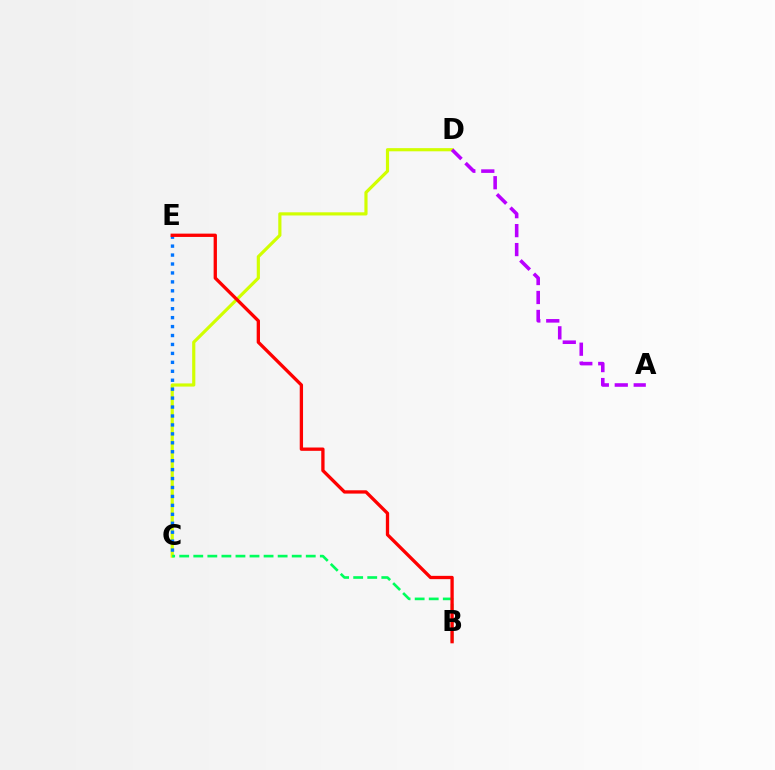{('C', 'D'): [{'color': '#d1ff00', 'line_style': 'solid', 'thickness': 2.28}], ('C', 'E'): [{'color': '#0074ff', 'line_style': 'dotted', 'thickness': 2.43}], ('B', 'C'): [{'color': '#00ff5c', 'line_style': 'dashed', 'thickness': 1.91}], ('A', 'D'): [{'color': '#b900ff', 'line_style': 'dashed', 'thickness': 2.58}], ('B', 'E'): [{'color': '#ff0000', 'line_style': 'solid', 'thickness': 2.38}]}